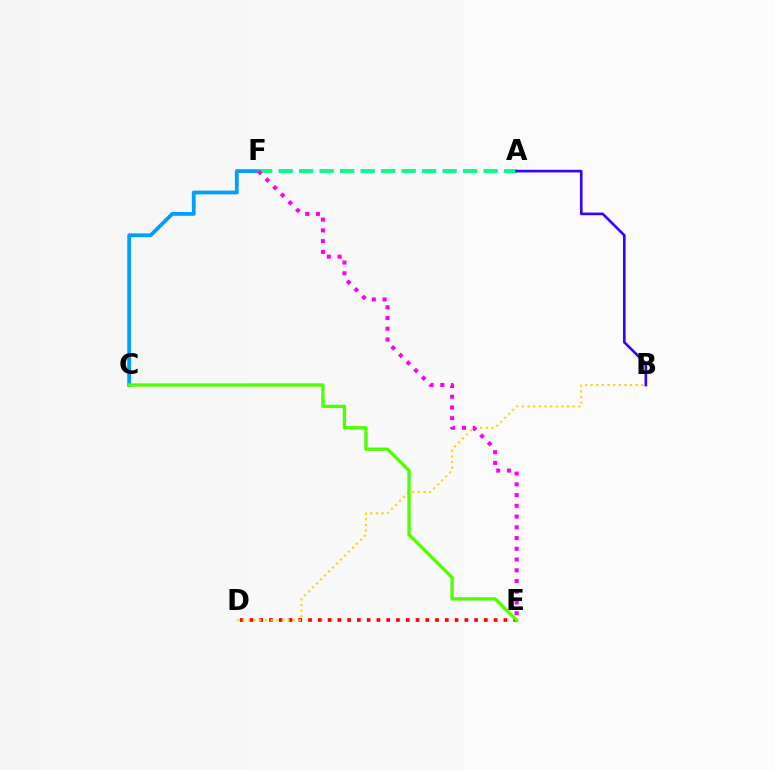{('C', 'F'): [{'color': '#009eff', 'line_style': 'solid', 'thickness': 2.73}], ('A', 'F'): [{'color': '#00ff86', 'line_style': 'dashed', 'thickness': 2.78}], ('D', 'E'): [{'color': '#ff0000', 'line_style': 'dotted', 'thickness': 2.65}], ('B', 'D'): [{'color': '#ffd500', 'line_style': 'dotted', 'thickness': 1.53}], ('C', 'E'): [{'color': '#4fff00', 'line_style': 'solid', 'thickness': 2.41}], ('E', 'F'): [{'color': '#ff00ed', 'line_style': 'dotted', 'thickness': 2.92}], ('A', 'B'): [{'color': '#3700ff', 'line_style': 'solid', 'thickness': 1.9}]}